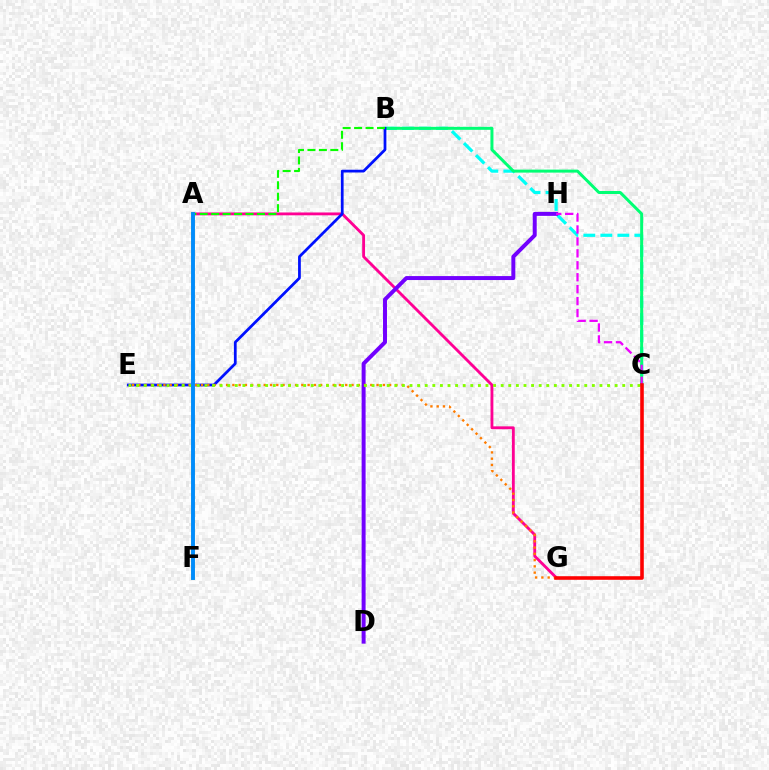{('A', 'G'): [{'color': '#ff0094', 'line_style': 'solid', 'thickness': 2.05}], ('B', 'C'): [{'color': '#00fff6', 'line_style': 'dashed', 'thickness': 2.31}, {'color': '#00ff74', 'line_style': 'solid', 'thickness': 2.15}], ('B', 'E'): [{'color': '#0010ff', 'line_style': 'solid', 'thickness': 1.98}], ('D', 'H'): [{'color': '#7200ff', 'line_style': 'solid', 'thickness': 2.86}], ('A', 'F'): [{'color': '#fcf500', 'line_style': 'solid', 'thickness': 2.68}, {'color': '#008cff', 'line_style': 'solid', 'thickness': 2.8}], ('C', 'H'): [{'color': '#ee00ff', 'line_style': 'dashed', 'thickness': 1.62}], ('A', 'B'): [{'color': '#08ff00', 'line_style': 'dashed', 'thickness': 1.56}], ('E', 'G'): [{'color': '#ff7c00', 'line_style': 'dotted', 'thickness': 1.7}], ('C', 'E'): [{'color': '#84ff00', 'line_style': 'dotted', 'thickness': 2.06}], ('C', 'G'): [{'color': '#ff0000', 'line_style': 'solid', 'thickness': 2.58}]}